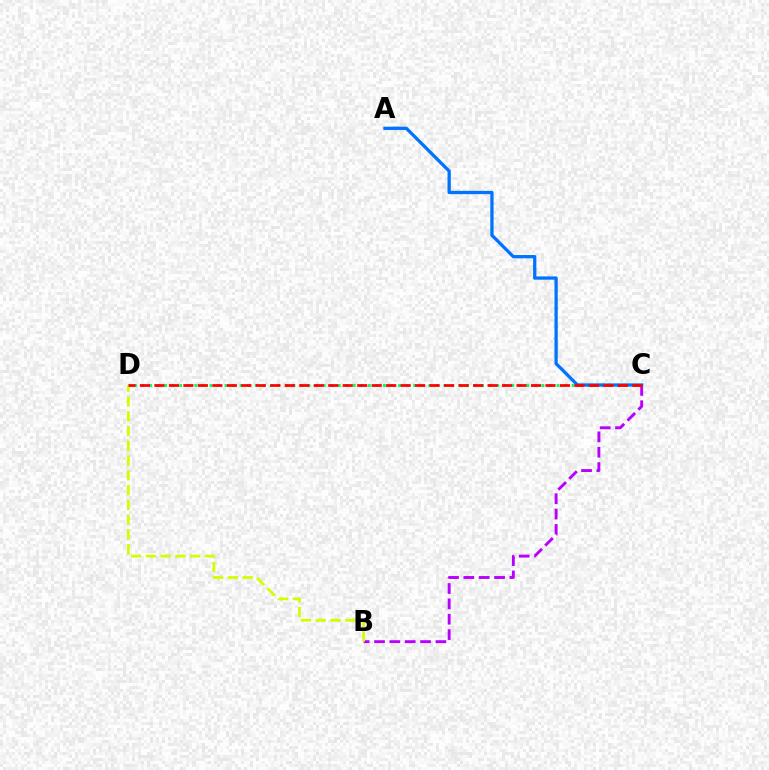{('B', 'C'): [{'color': '#b900ff', 'line_style': 'dashed', 'thickness': 2.09}], ('C', 'D'): [{'color': '#00ff5c', 'line_style': 'dotted', 'thickness': 2.05}, {'color': '#ff0000', 'line_style': 'dashed', 'thickness': 1.97}], ('B', 'D'): [{'color': '#d1ff00', 'line_style': 'dashed', 'thickness': 2.01}], ('A', 'C'): [{'color': '#0074ff', 'line_style': 'solid', 'thickness': 2.36}]}